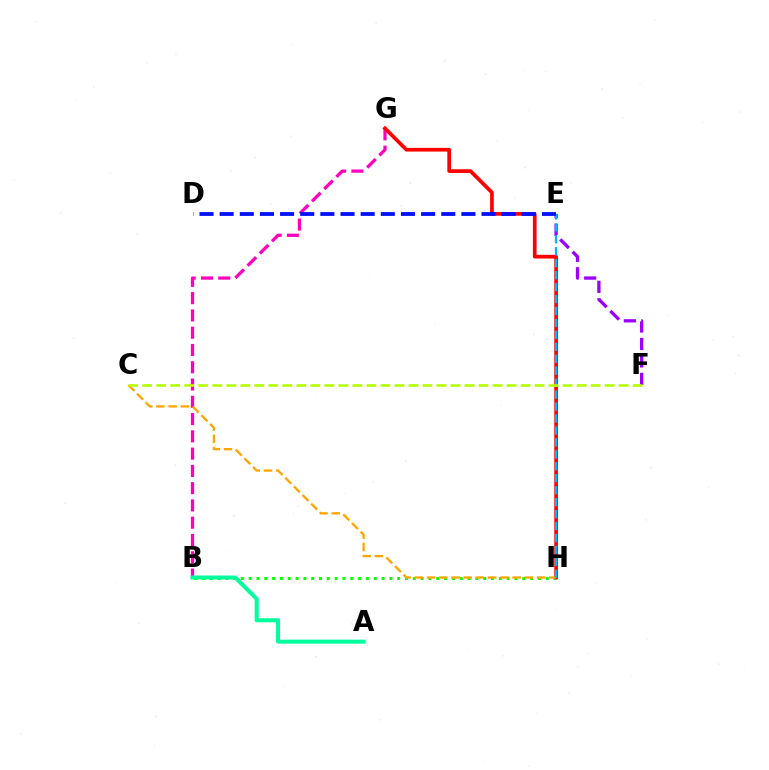{('B', 'G'): [{'color': '#ff00bd', 'line_style': 'dashed', 'thickness': 2.35}], ('B', 'H'): [{'color': '#08ff00', 'line_style': 'dotted', 'thickness': 2.12}], ('G', 'H'): [{'color': '#ff0000', 'line_style': 'solid', 'thickness': 2.66}], ('C', 'H'): [{'color': '#ffa500', 'line_style': 'dashed', 'thickness': 1.66}], ('E', 'F'): [{'color': '#9b00ff', 'line_style': 'dashed', 'thickness': 2.37}], ('E', 'H'): [{'color': '#00b5ff', 'line_style': 'dashed', 'thickness': 1.62}], ('A', 'B'): [{'color': '#00ff9d', 'line_style': 'solid', 'thickness': 2.89}], ('D', 'E'): [{'color': '#0010ff', 'line_style': 'dashed', 'thickness': 2.74}], ('C', 'F'): [{'color': '#b3ff00', 'line_style': 'dashed', 'thickness': 1.9}]}